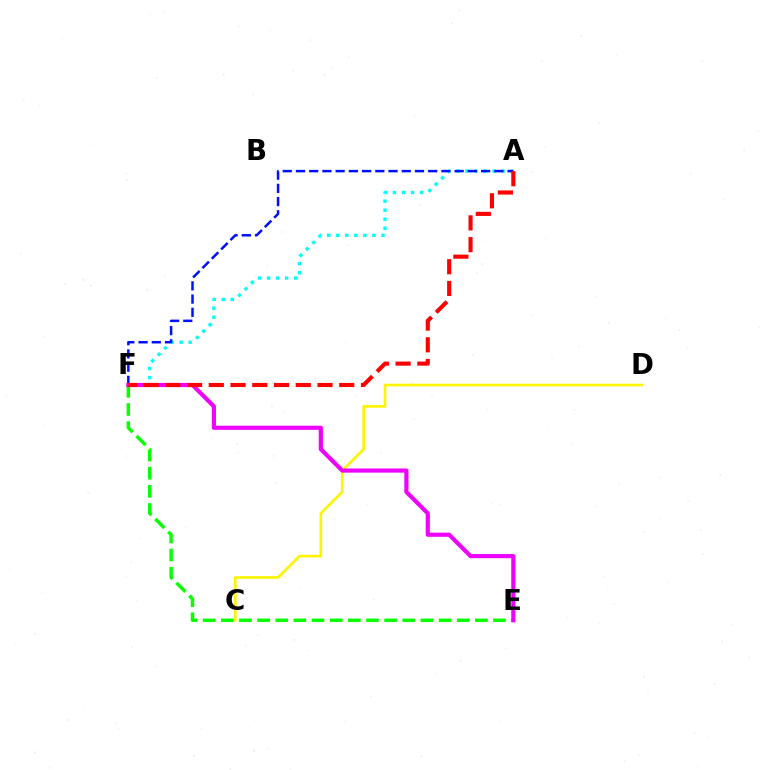{('A', 'F'): [{'color': '#00fff6', 'line_style': 'dotted', 'thickness': 2.46}, {'color': '#0010ff', 'line_style': 'dashed', 'thickness': 1.8}, {'color': '#ff0000', 'line_style': 'dashed', 'thickness': 2.95}], ('E', 'F'): [{'color': '#08ff00', 'line_style': 'dashed', 'thickness': 2.47}, {'color': '#ee00ff', 'line_style': 'solid', 'thickness': 2.99}], ('C', 'D'): [{'color': '#fcf500', 'line_style': 'solid', 'thickness': 1.9}]}